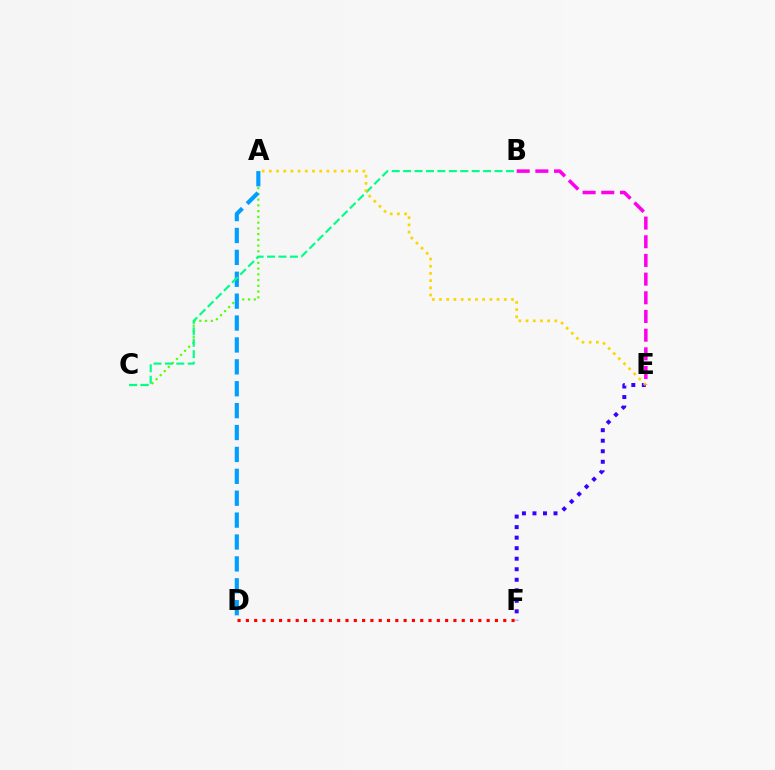{('E', 'F'): [{'color': '#3700ff', 'line_style': 'dotted', 'thickness': 2.86}], ('A', 'C'): [{'color': '#4fff00', 'line_style': 'dotted', 'thickness': 1.56}], ('A', 'D'): [{'color': '#009eff', 'line_style': 'dashed', 'thickness': 2.97}], ('D', 'F'): [{'color': '#ff0000', 'line_style': 'dotted', 'thickness': 2.26}], ('B', 'C'): [{'color': '#00ff86', 'line_style': 'dashed', 'thickness': 1.55}], ('A', 'E'): [{'color': '#ffd500', 'line_style': 'dotted', 'thickness': 1.95}], ('B', 'E'): [{'color': '#ff00ed', 'line_style': 'dashed', 'thickness': 2.54}]}